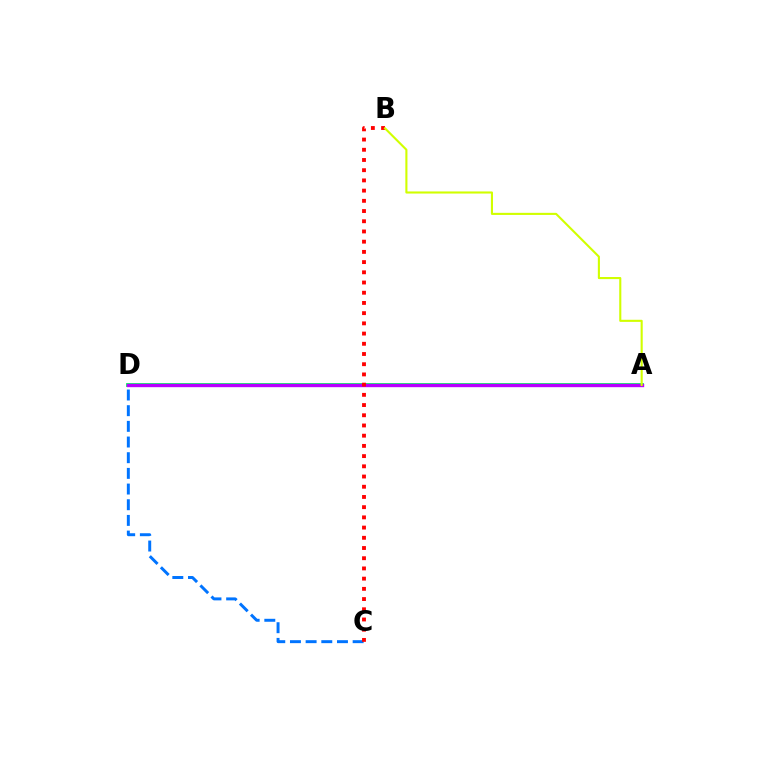{('A', 'D'): [{'color': '#00ff5c', 'line_style': 'solid', 'thickness': 2.75}, {'color': '#b900ff', 'line_style': 'solid', 'thickness': 2.42}], ('C', 'D'): [{'color': '#0074ff', 'line_style': 'dashed', 'thickness': 2.13}], ('B', 'C'): [{'color': '#ff0000', 'line_style': 'dotted', 'thickness': 2.77}], ('A', 'B'): [{'color': '#d1ff00', 'line_style': 'solid', 'thickness': 1.51}]}